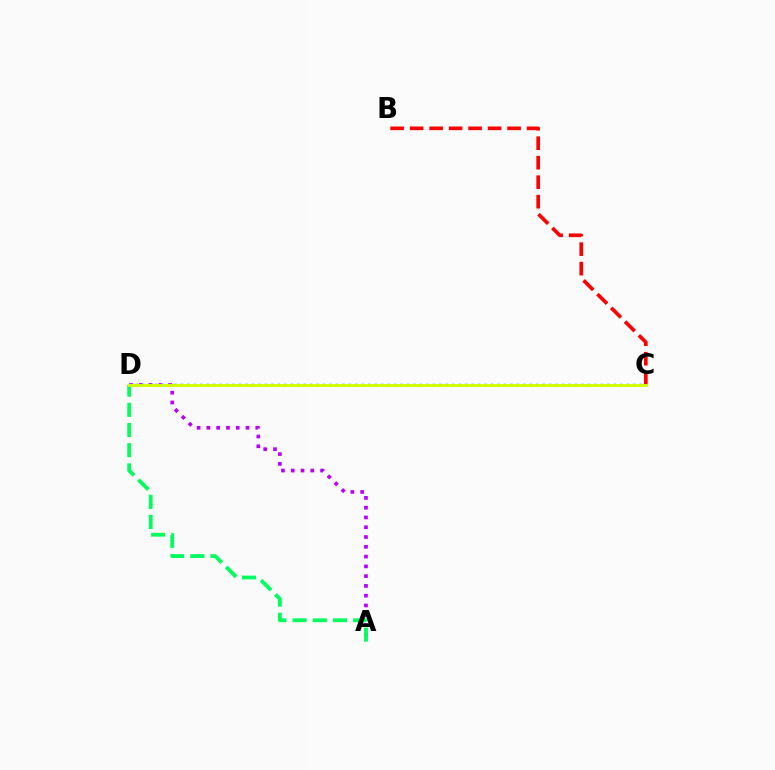{('A', 'D'): [{'color': '#b900ff', 'line_style': 'dotted', 'thickness': 2.66}, {'color': '#00ff5c', 'line_style': 'dashed', 'thickness': 2.74}], ('B', 'C'): [{'color': '#ff0000', 'line_style': 'dashed', 'thickness': 2.65}], ('C', 'D'): [{'color': '#0074ff', 'line_style': 'dotted', 'thickness': 1.76}, {'color': '#d1ff00', 'line_style': 'solid', 'thickness': 2.08}]}